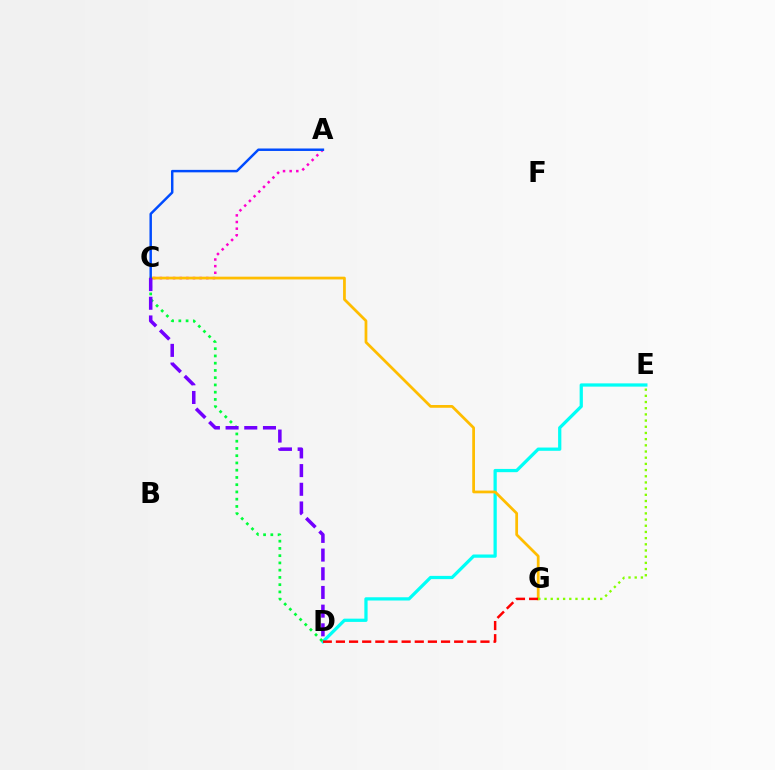{('D', 'E'): [{'color': '#00fff6', 'line_style': 'solid', 'thickness': 2.34}], ('C', 'D'): [{'color': '#00ff39', 'line_style': 'dotted', 'thickness': 1.97}, {'color': '#7200ff', 'line_style': 'dashed', 'thickness': 2.54}], ('A', 'C'): [{'color': '#ff00cf', 'line_style': 'dotted', 'thickness': 1.8}, {'color': '#004bff', 'line_style': 'solid', 'thickness': 1.78}], ('C', 'G'): [{'color': '#ffbd00', 'line_style': 'solid', 'thickness': 1.98}], ('D', 'G'): [{'color': '#ff0000', 'line_style': 'dashed', 'thickness': 1.79}], ('E', 'G'): [{'color': '#84ff00', 'line_style': 'dotted', 'thickness': 1.68}]}